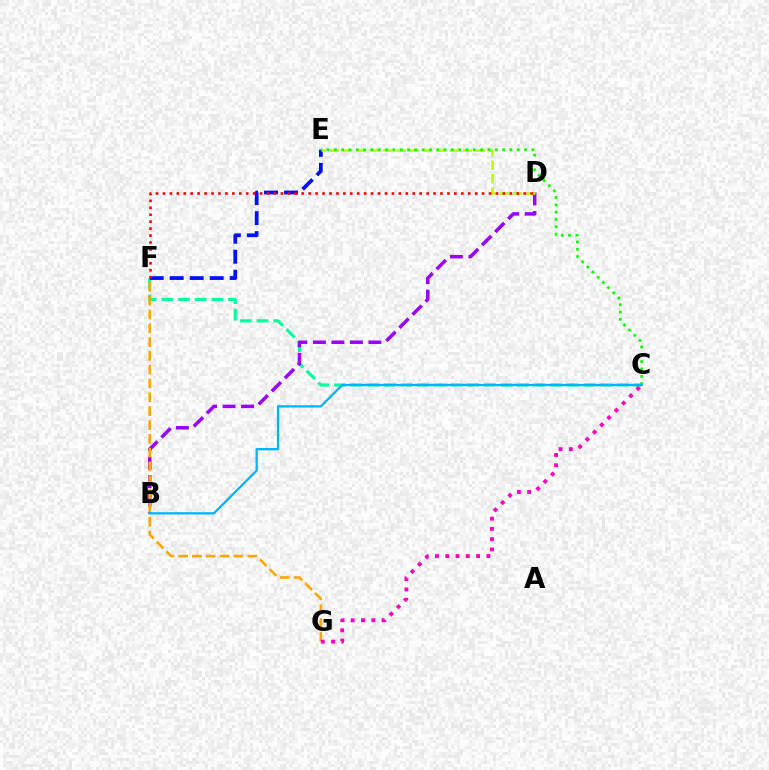{('C', 'F'): [{'color': '#00ff9d', 'line_style': 'dashed', 'thickness': 2.26}], ('E', 'F'): [{'color': '#0010ff', 'line_style': 'dashed', 'thickness': 2.72}], ('B', 'D'): [{'color': '#9b00ff', 'line_style': 'dashed', 'thickness': 2.51}], ('D', 'E'): [{'color': '#b3ff00', 'line_style': 'dashed', 'thickness': 1.81}], ('C', 'E'): [{'color': '#08ff00', 'line_style': 'dotted', 'thickness': 1.99}], ('F', 'G'): [{'color': '#ffa500', 'line_style': 'dashed', 'thickness': 1.88}], ('C', 'G'): [{'color': '#ff00bd', 'line_style': 'dotted', 'thickness': 2.79}], ('D', 'F'): [{'color': '#ff0000', 'line_style': 'dotted', 'thickness': 1.89}], ('B', 'C'): [{'color': '#00b5ff', 'line_style': 'solid', 'thickness': 1.64}]}